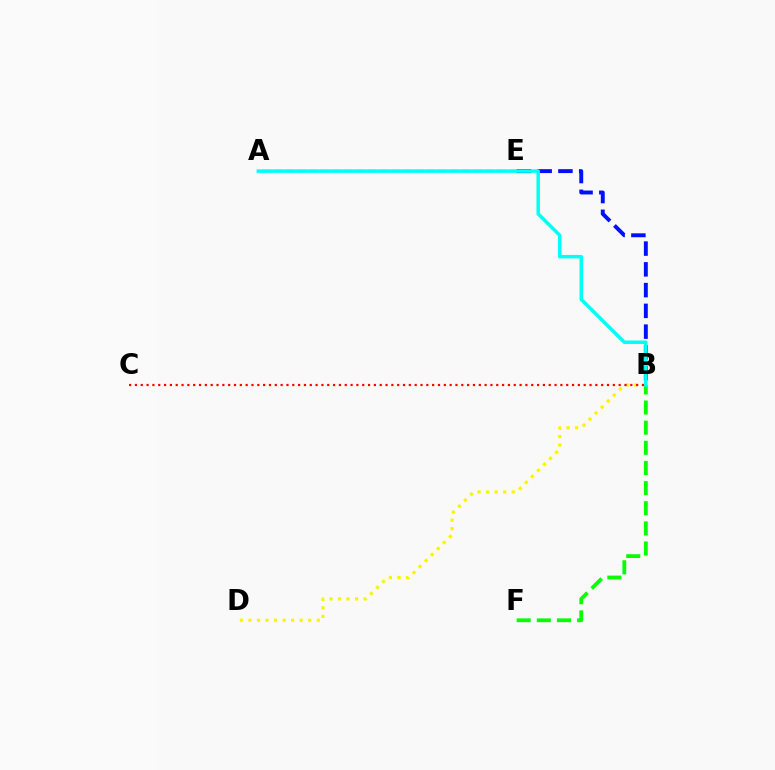{('B', 'E'): [{'color': '#0010ff', 'line_style': 'dashed', 'thickness': 2.82}], ('A', 'E'): [{'color': '#ee00ff', 'line_style': 'dashed', 'thickness': 1.59}], ('B', 'D'): [{'color': '#fcf500', 'line_style': 'dotted', 'thickness': 2.32}], ('B', 'C'): [{'color': '#ff0000', 'line_style': 'dotted', 'thickness': 1.58}], ('B', 'F'): [{'color': '#08ff00', 'line_style': 'dashed', 'thickness': 2.74}], ('A', 'B'): [{'color': '#00fff6', 'line_style': 'solid', 'thickness': 2.51}]}